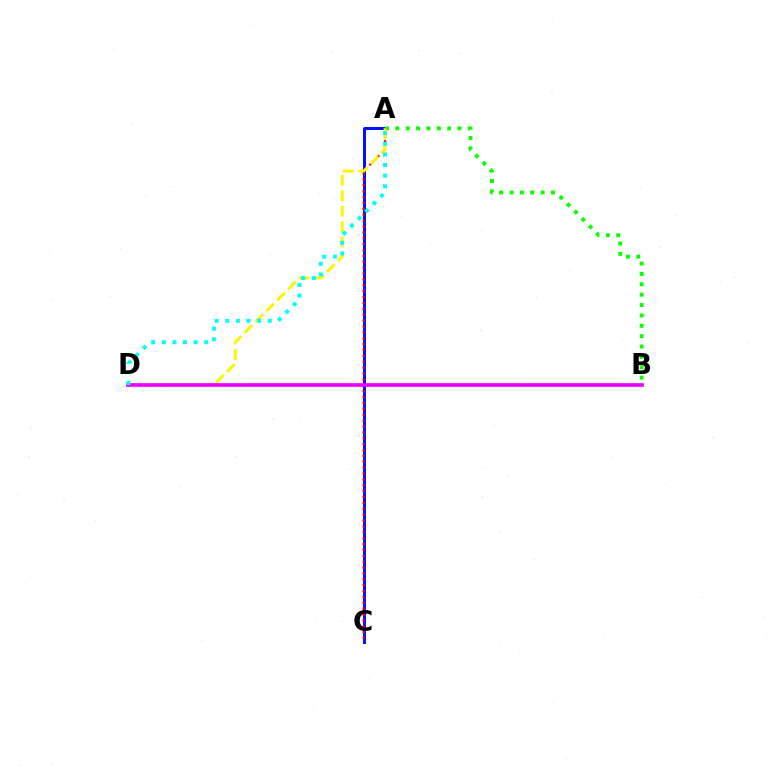{('A', 'C'): [{'color': '#0010ff', 'line_style': 'solid', 'thickness': 2.13}, {'color': '#ff0000', 'line_style': 'dotted', 'thickness': 1.6}], ('A', 'B'): [{'color': '#08ff00', 'line_style': 'dotted', 'thickness': 2.82}], ('A', 'D'): [{'color': '#fcf500', 'line_style': 'dashed', 'thickness': 2.09}, {'color': '#00fff6', 'line_style': 'dotted', 'thickness': 2.88}], ('B', 'D'): [{'color': '#ee00ff', 'line_style': 'solid', 'thickness': 2.65}]}